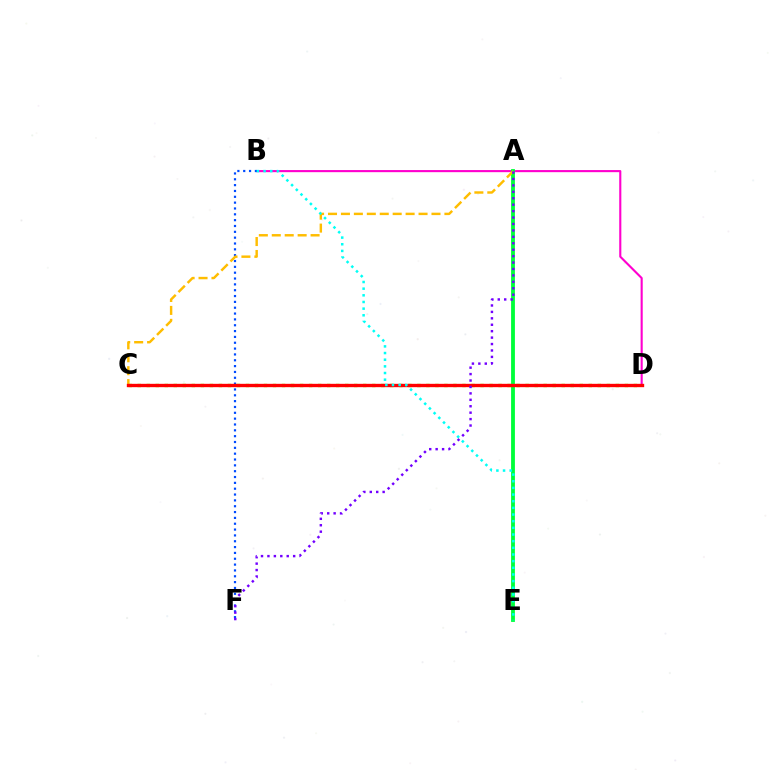{('B', 'D'): [{'color': '#ff00cf', 'line_style': 'solid', 'thickness': 1.52}], ('B', 'F'): [{'color': '#004bff', 'line_style': 'dotted', 'thickness': 1.59}], ('A', 'E'): [{'color': '#00ff39', 'line_style': 'solid', 'thickness': 2.75}], ('C', 'D'): [{'color': '#84ff00', 'line_style': 'dotted', 'thickness': 2.45}, {'color': '#ff0000', 'line_style': 'solid', 'thickness': 2.41}], ('A', 'C'): [{'color': '#ffbd00', 'line_style': 'dashed', 'thickness': 1.76}], ('B', 'E'): [{'color': '#00fff6', 'line_style': 'dotted', 'thickness': 1.81}], ('A', 'F'): [{'color': '#7200ff', 'line_style': 'dotted', 'thickness': 1.75}]}